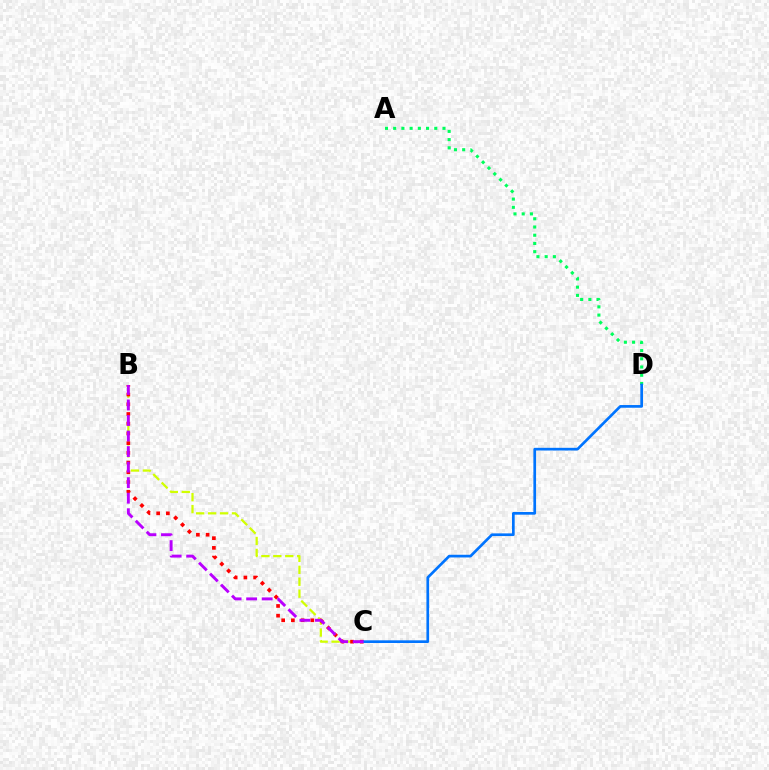{('A', 'D'): [{'color': '#00ff5c', 'line_style': 'dotted', 'thickness': 2.23}], ('B', 'C'): [{'color': '#d1ff00', 'line_style': 'dashed', 'thickness': 1.62}, {'color': '#ff0000', 'line_style': 'dotted', 'thickness': 2.64}, {'color': '#b900ff', 'line_style': 'dashed', 'thickness': 2.11}], ('C', 'D'): [{'color': '#0074ff', 'line_style': 'solid', 'thickness': 1.94}]}